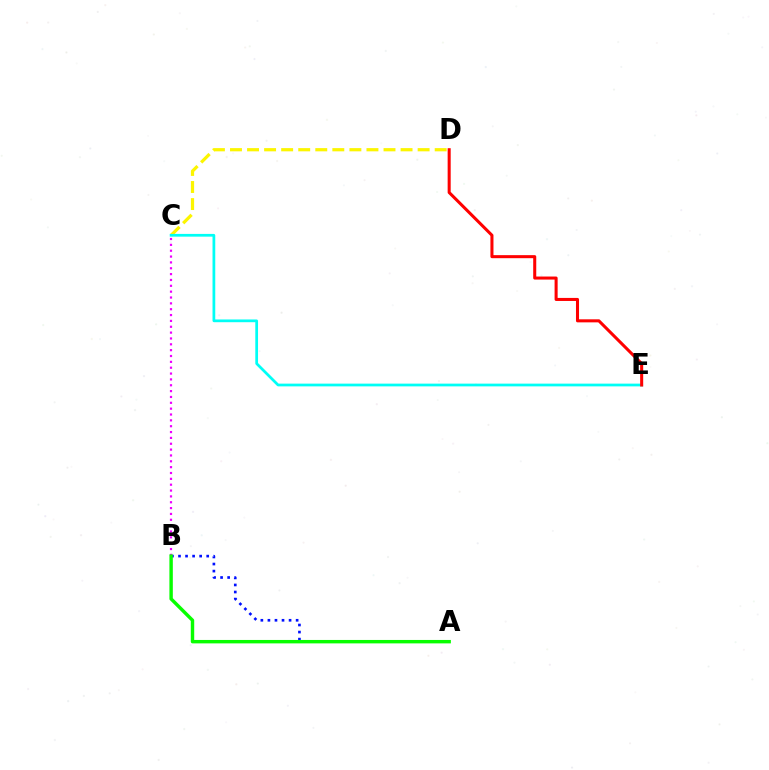{('C', 'D'): [{'color': '#fcf500', 'line_style': 'dashed', 'thickness': 2.32}], ('C', 'E'): [{'color': '#00fff6', 'line_style': 'solid', 'thickness': 1.97}], ('A', 'B'): [{'color': '#0010ff', 'line_style': 'dotted', 'thickness': 1.92}, {'color': '#08ff00', 'line_style': 'solid', 'thickness': 2.47}], ('B', 'C'): [{'color': '#ee00ff', 'line_style': 'dotted', 'thickness': 1.59}], ('D', 'E'): [{'color': '#ff0000', 'line_style': 'solid', 'thickness': 2.19}]}